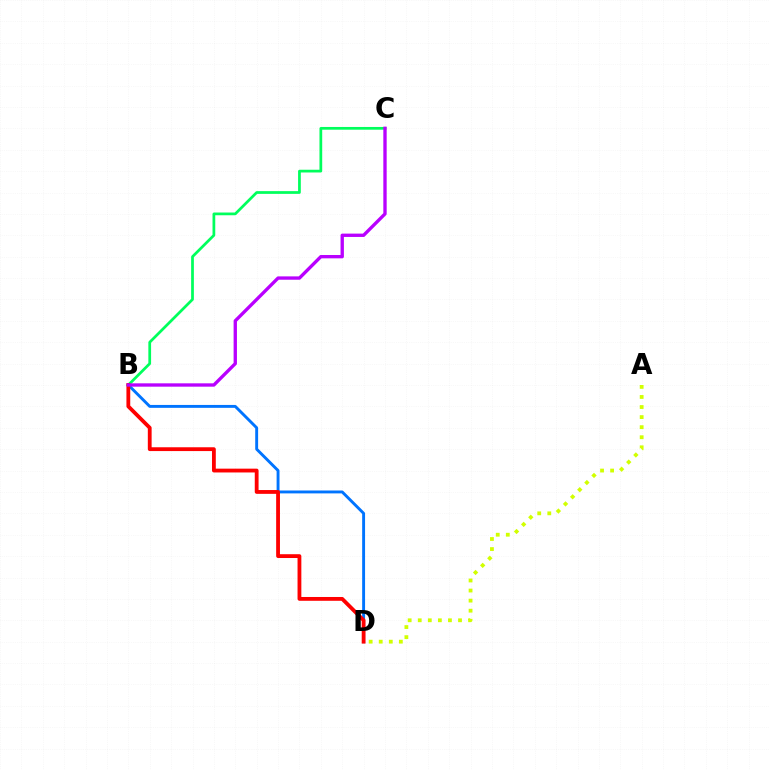{('B', 'D'): [{'color': '#0074ff', 'line_style': 'solid', 'thickness': 2.09}, {'color': '#ff0000', 'line_style': 'solid', 'thickness': 2.74}], ('A', 'D'): [{'color': '#d1ff00', 'line_style': 'dotted', 'thickness': 2.74}], ('B', 'C'): [{'color': '#00ff5c', 'line_style': 'solid', 'thickness': 1.97}, {'color': '#b900ff', 'line_style': 'solid', 'thickness': 2.41}]}